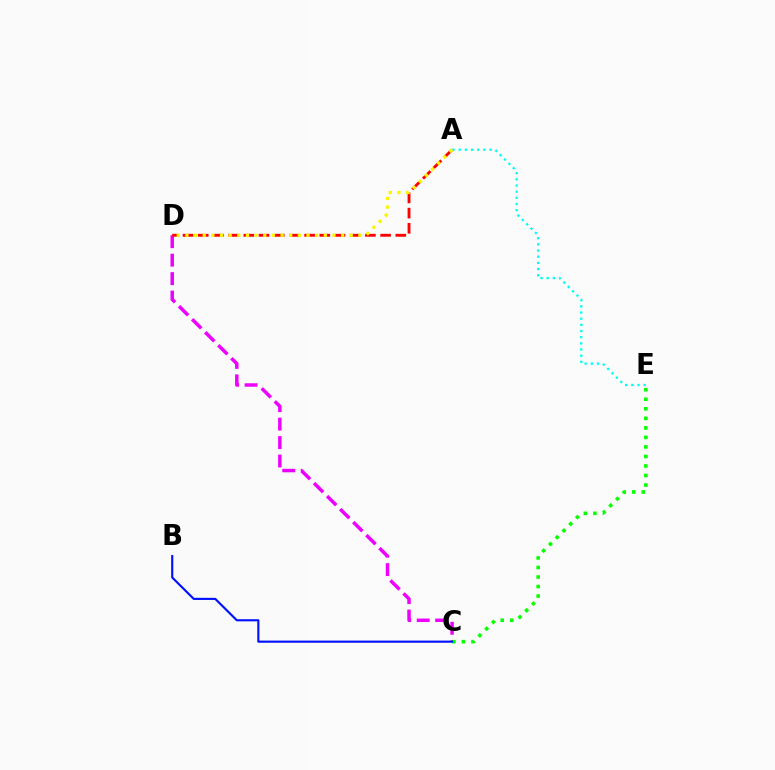{('C', 'D'): [{'color': '#ee00ff', 'line_style': 'dashed', 'thickness': 2.51}], ('C', 'E'): [{'color': '#08ff00', 'line_style': 'dotted', 'thickness': 2.59}], ('A', 'D'): [{'color': '#ff0000', 'line_style': 'dashed', 'thickness': 2.06}, {'color': '#fcf500', 'line_style': 'dotted', 'thickness': 2.35}], ('A', 'E'): [{'color': '#00fff6', 'line_style': 'dotted', 'thickness': 1.68}], ('B', 'C'): [{'color': '#0010ff', 'line_style': 'solid', 'thickness': 1.54}]}